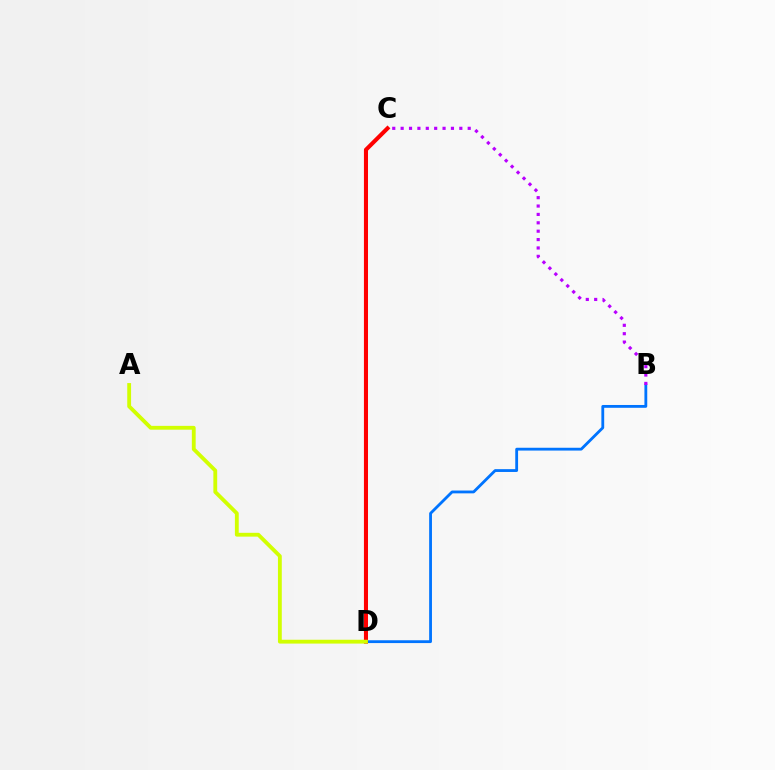{('B', 'D'): [{'color': '#0074ff', 'line_style': 'solid', 'thickness': 2.03}], ('C', 'D'): [{'color': '#00ff5c', 'line_style': 'dotted', 'thickness': 2.04}, {'color': '#ff0000', 'line_style': 'solid', 'thickness': 2.93}], ('B', 'C'): [{'color': '#b900ff', 'line_style': 'dotted', 'thickness': 2.28}], ('A', 'D'): [{'color': '#d1ff00', 'line_style': 'solid', 'thickness': 2.76}]}